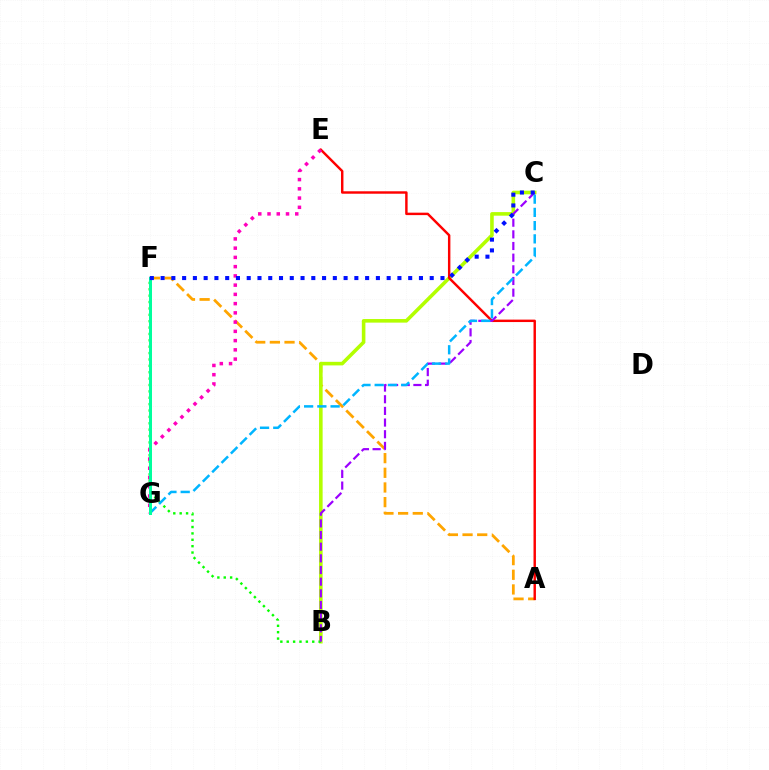{('A', 'F'): [{'color': '#ffa500', 'line_style': 'dashed', 'thickness': 1.99}], ('B', 'C'): [{'color': '#b3ff00', 'line_style': 'solid', 'thickness': 2.58}, {'color': '#9b00ff', 'line_style': 'dashed', 'thickness': 1.58}], ('A', 'E'): [{'color': '#ff0000', 'line_style': 'solid', 'thickness': 1.76}], ('B', 'F'): [{'color': '#08ff00', 'line_style': 'dotted', 'thickness': 1.73}], ('E', 'G'): [{'color': '#ff00bd', 'line_style': 'dotted', 'thickness': 2.51}], ('C', 'G'): [{'color': '#00b5ff', 'line_style': 'dashed', 'thickness': 1.8}], ('F', 'G'): [{'color': '#00ff9d', 'line_style': 'solid', 'thickness': 2.16}], ('C', 'F'): [{'color': '#0010ff', 'line_style': 'dotted', 'thickness': 2.92}]}